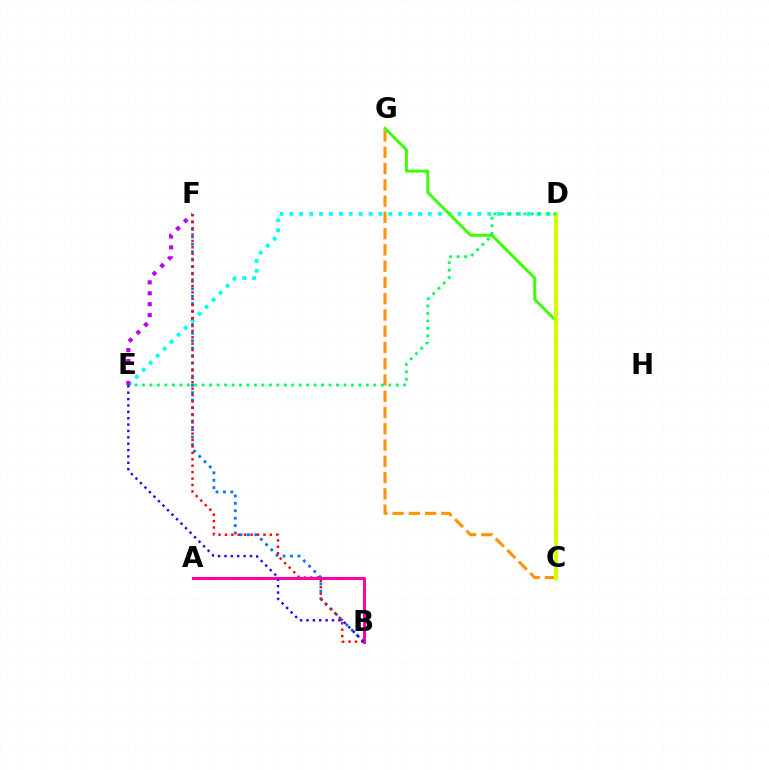{('D', 'E'): [{'color': '#00fff6', 'line_style': 'dotted', 'thickness': 2.69}, {'color': '#00ff5c', 'line_style': 'dotted', 'thickness': 2.03}], ('B', 'F'): [{'color': '#0074ff', 'line_style': 'dotted', 'thickness': 2.02}, {'color': '#ff0000', 'line_style': 'dotted', 'thickness': 1.74}], ('C', 'G'): [{'color': '#ff9400', 'line_style': 'dashed', 'thickness': 2.21}, {'color': '#3dff00', 'line_style': 'solid', 'thickness': 2.12}], ('C', 'D'): [{'color': '#d1ff00', 'line_style': 'solid', 'thickness': 2.99}], ('A', 'B'): [{'color': '#ff00ac', 'line_style': 'solid', 'thickness': 2.17}], ('B', 'E'): [{'color': '#2500ff', 'line_style': 'dotted', 'thickness': 1.73}], ('E', 'F'): [{'color': '#b900ff', 'line_style': 'dotted', 'thickness': 2.97}]}